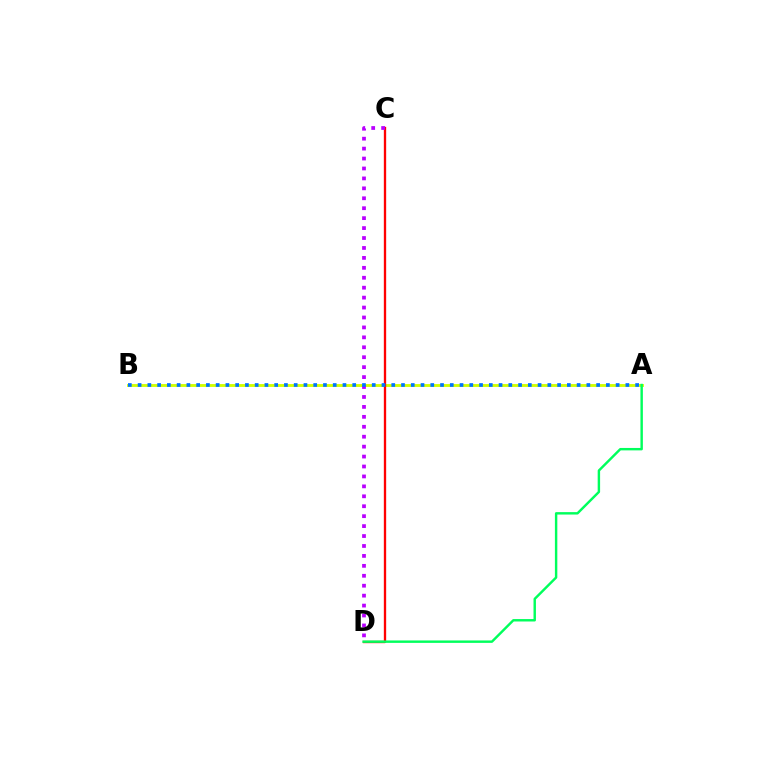{('A', 'B'): [{'color': '#d1ff00', 'line_style': 'solid', 'thickness': 2.06}, {'color': '#0074ff', 'line_style': 'dotted', 'thickness': 2.65}], ('C', 'D'): [{'color': '#ff0000', 'line_style': 'solid', 'thickness': 1.68}, {'color': '#b900ff', 'line_style': 'dotted', 'thickness': 2.7}], ('A', 'D'): [{'color': '#00ff5c', 'line_style': 'solid', 'thickness': 1.75}]}